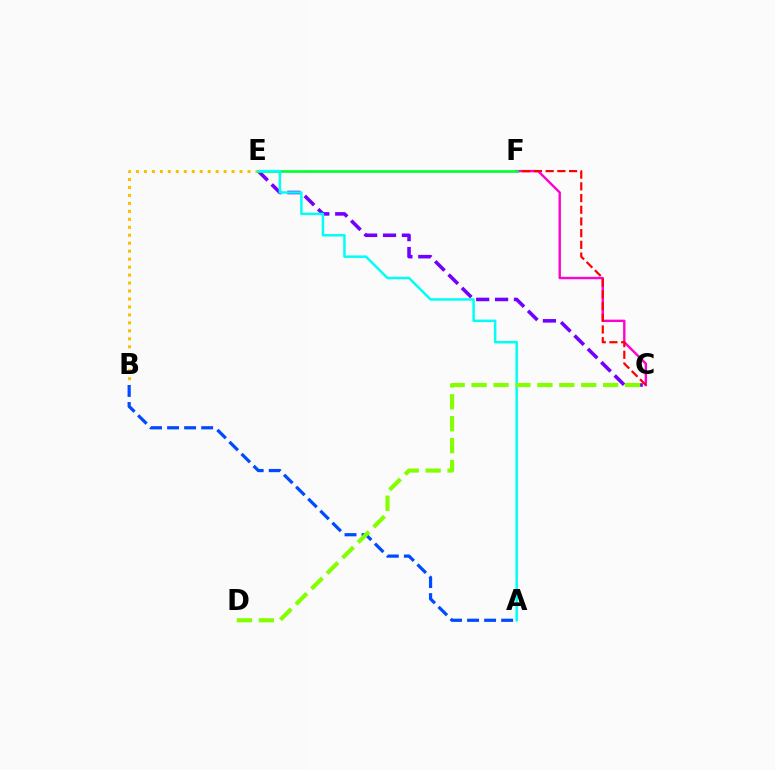{('C', 'E'): [{'color': '#7200ff', 'line_style': 'dashed', 'thickness': 2.57}], ('B', 'E'): [{'color': '#ffbd00', 'line_style': 'dotted', 'thickness': 2.17}], ('A', 'B'): [{'color': '#004bff', 'line_style': 'dashed', 'thickness': 2.31}], ('C', 'F'): [{'color': '#ff00cf', 'line_style': 'solid', 'thickness': 1.72}, {'color': '#ff0000', 'line_style': 'dashed', 'thickness': 1.59}], ('E', 'F'): [{'color': '#00ff39', 'line_style': 'solid', 'thickness': 1.95}], ('A', 'E'): [{'color': '#00fff6', 'line_style': 'solid', 'thickness': 1.79}], ('C', 'D'): [{'color': '#84ff00', 'line_style': 'dashed', 'thickness': 2.98}]}